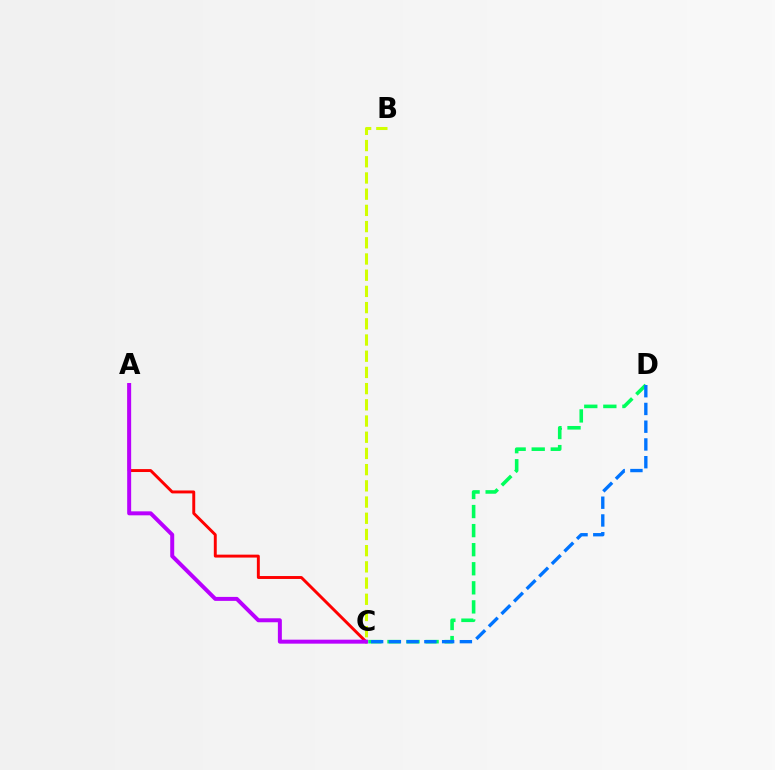{('A', 'C'): [{'color': '#ff0000', 'line_style': 'solid', 'thickness': 2.11}, {'color': '#b900ff', 'line_style': 'solid', 'thickness': 2.86}], ('B', 'C'): [{'color': '#d1ff00', 'line_style': 'dashed', 'thickness': 2.2}], ('C', 'D'): [{'color': '#00ff5c', 'line_style': 'dashed', 'thickness': 2.59}, {'color': '#0074ff', 'line_style': 'dashed', 'thickness': 2.41}]}